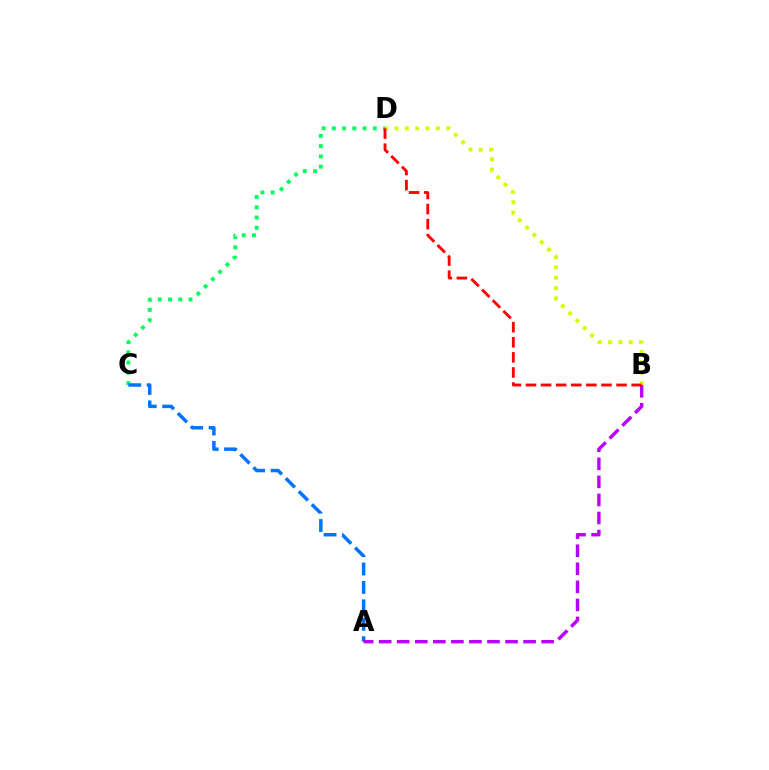{('B', 'D'): [{'color': '#d1ff00', 'line_style': 'dotted', 'thickness': 2.82}, {'color': '#ff0000', 'line_style': 'dashed', 'thickness': 2.05}], ('C', 'D'): [{'color': '#00ff5c', 'line_style': 'dotted', 'thickness': 2.79}], ('A', 'C'): [{'color': '#0074ff', 'line_style': 'dashed', 'thickness': 2.5}], ('A', 'B'): [{'color': '#b900ff', 'line_style': 'dashed', 'thickness': 2.45}]}